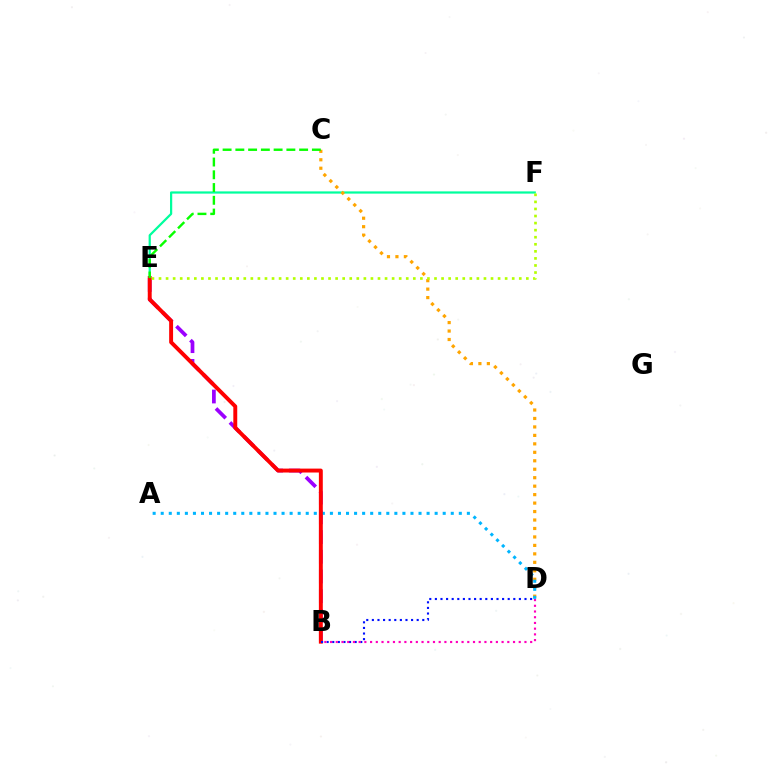{('B', 'E'): [{'color': '#9b00ff', 'line_style': 'dashed', 'thickness': 2.68}, {'color': '#ff0000', 'line_style': 'solid', 'thickness': 2.82}], ('E', 'F'): [{'color': '#00ff9d', 'line_style': 'solid', 'thickness': 1.6}, {'color': '#b3ff00', 'line_style': 'dotted', 'thickness': 1.92}], ('C', 'D'): [{'color': '#ffa500', 'line_style': 'dotted', 'thickness': 2.3}], ('A', 'D'): [{'color': '#00b5ff', 'line_style': 'dotted', 'thickness': 2.19}], ('B', 'D'): [{'color': '#0010ff', 'line_style': 'dotted', 'thickness': 1.52}, {'color': '#ff00bd', 'line_style': 'dotted', 'thickness': 1.55}], ('C', 'E'): [{'color': '#08ff00', 'line_style': 'dashed', 'thickness': 1.73}]}